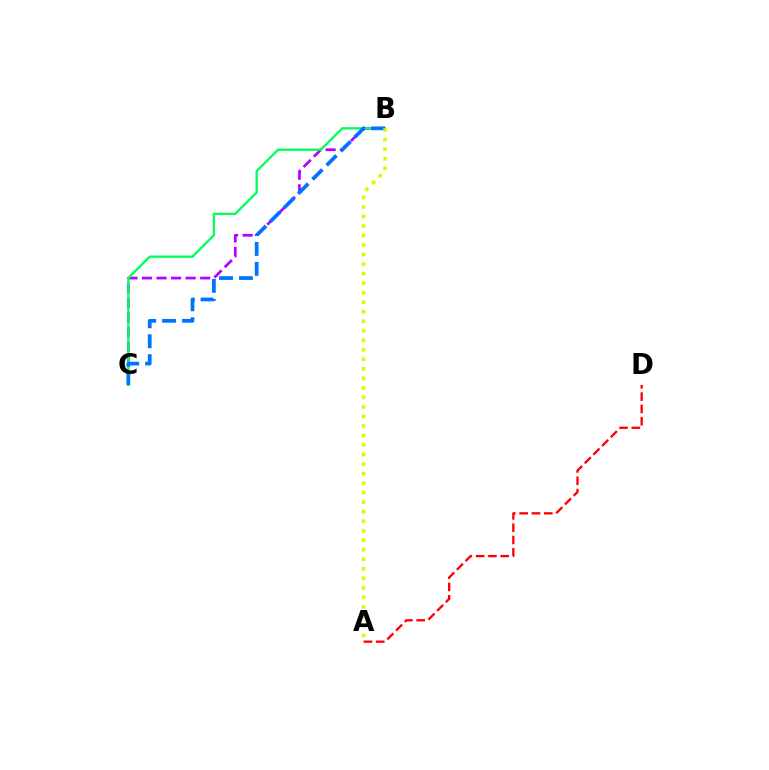{('B', 'C'): [{'color': '#b900ff', 'line_style': 'dashed', 'thickness': 1.98}, {'color': '#00ff5c', 'line_style': 'solid', 'thickness': 1.67}, {'color': '#0074ff', 'line_style': 'dashed', 'thickness': 2.71}], ('A', 'D'): [{'color': '#ff0000', 'line_style': 'dashed', 'thickness': 1.67}], ('A', 'B'): [{'color': '#d1ff00', 'line_style': 'dotted', 'thickness': 2.59}]}